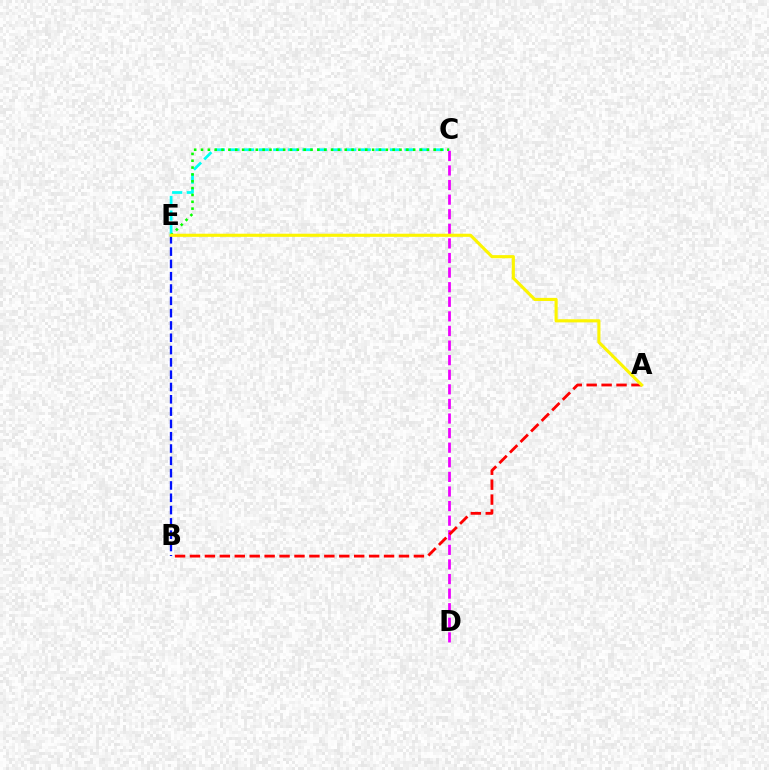{('C', 'D'): [{'color': '#ee00ff', 'line_style': 'dashed', 'thickness': 1.98}], ('A', 'B'): [{'color': '#ff0000', 'line_style': 'dashed', 'thickness': 2.03}], ('B', 'E'): [{'color': '#0010ff', 'line_style': 'dashed', 'thickness': 1.67}], ('C', 'E'): [{'color': '#00fff6', 'line_style': 'dashed', 'thickness': 1.98}, {'color': '#08ff00', 'line_style': 'dotted', 'thickness': 1.86}], ('A', 'E'): [{'color': '#fcf500', 'line_style': 'solid', 'thickness': 2.24}]}